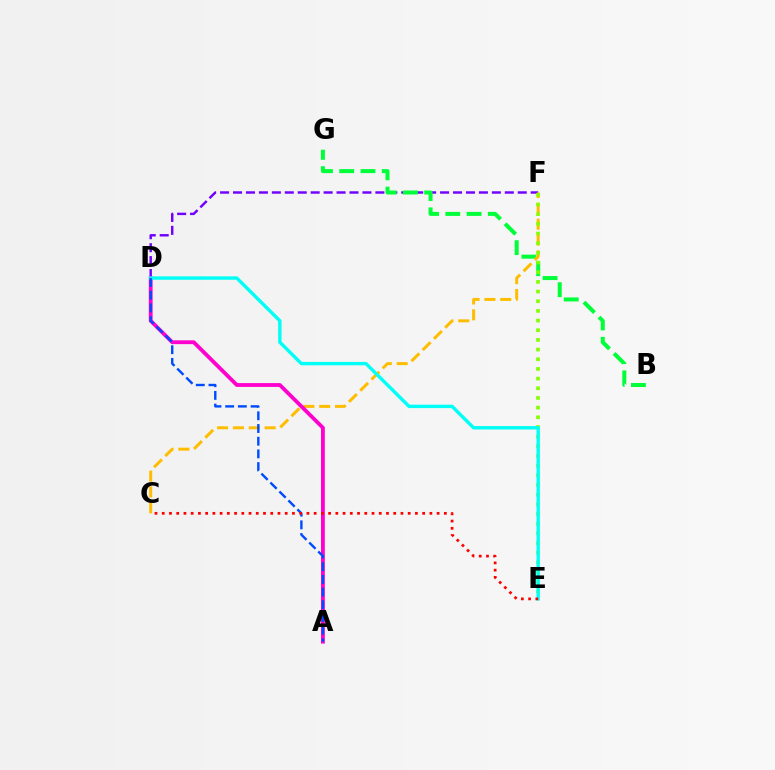{('D', 'F'): [{'color': '#7200ff', 'line_style': 'dashed', 'thickness': 1.76}], ('B', 'G'): [{'color': '#00ff39', 'line_style': 'dashed', 'thickness': 2.89}], ('C', 'F'): [{'color': '#ffbd00', 'line_style': 'dashed', 'thickness': 2.15}], ('E', 'F'): [{'color': '#84ff00', 'line_style': 'dotted', 'thickness': 2.63}], ('A', 'D'): [{'color': '#ff00cf', 'line_style': 'solid', 'thickness': 2.75}, {'color': '#004bff', 'line_style': 'dashed', 'thickness': 1.72}], ('D', 'E'): [{'color': '#00fff6', 'line_style': 'solid', 'thickness': 2.44}], ('C', 'E'): [{'color': '#ff0000', 'line_style': 'dotted', 'thickness': 1.97}]}